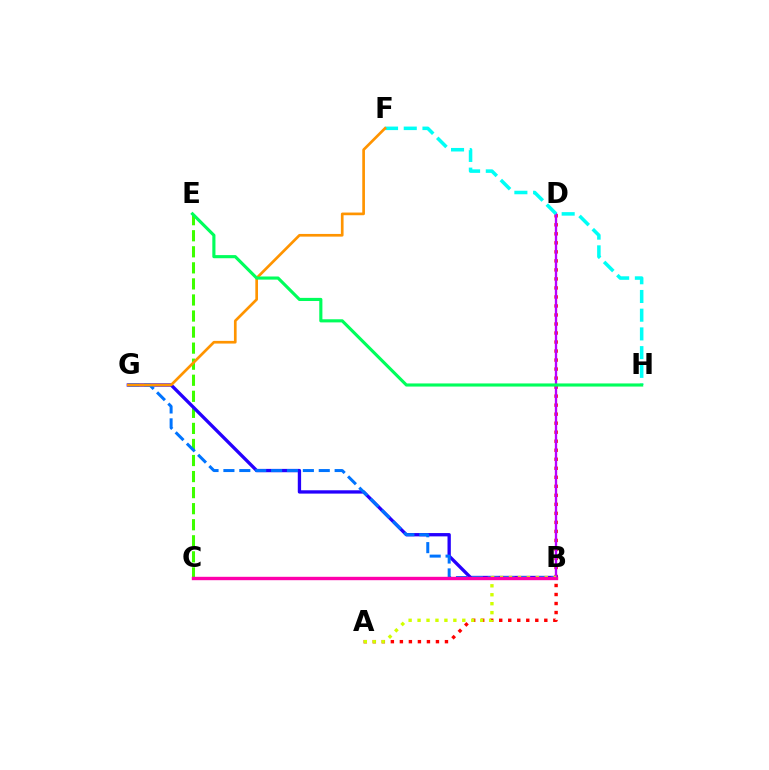{('A', 'D'): [{'color': '#ff0000', 'line_style': 'dotted', 'thickness': 2.45}], ('C', 'E'): [{'color': '#3dff00', 'line_style': 'dashed', 'thickness': 2.18}], ('B', 'G'): [{'color': '#2500ff', 'line_style': 'solid', 'thickness': 2.39}, {'color': '#0074ff', 'line_style': 'dashed', 'thickness': 2.16}], ('B', 'D'): [{'color': '#b900ff', 'line_style': 'solid', 'thickness': 1.68}], ('A', 'B'): [{'color': '#d1ff00', 'line_style': 'dotted', 'thickness': 2.43}], ('B', 'C'): [{'color': '#ff00ac', 'line_style': 'solid', 'thickness': 2.44}], ('F', 'H'): [{'color': '#00fff6', 'line_style': 'dashed', 'thickness': 2.54}], ('F', 'G'): [{'color': '#ff9400', 'line_style': 'solid', 'thickness': 1.93}], ('E', 'H'): [{'color': '#00ff5c', 'line_style': 'solid', 'thickness': 2.25}]}